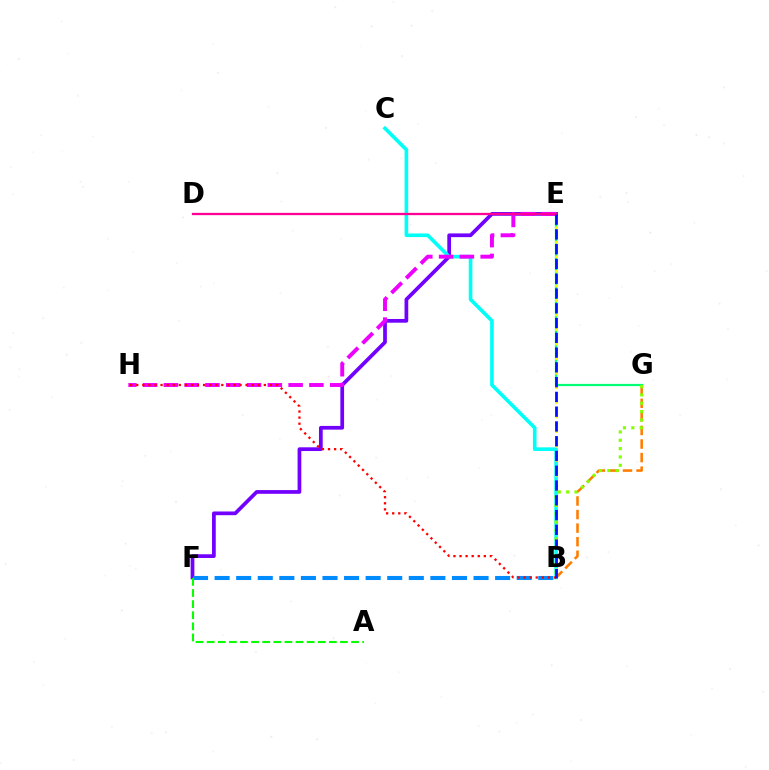{('E', 'F'): [{'color': '#7200ff', 'line_style': 'solid', 'thickness': 2.68}], ('B', 'G'): [{'color': '#ff7c00', 'line_style': 'dashed', 'thickness': 1.84}, {'color': '#84ff00', 'line_style': 'dotted', 'thickness': 2.27}], ('E', 'G'): [{'color': '#00ff74', 'line_style': 'solid', 'thickness': 1.6}], ('B', 'C'): [{'color': '#00fff6', 'line_style': 'solid', 'thickness': 2.62}], ('B', 'E'): [{'color': '#fcf500', 'line_style': 'dotted', 'thickness': 1.98}, {'color': '#0010ff', 'line_style': 'dashed', 'thickness': 2.01}], ('B', 'F'): [{'color': '#008cff', 'line_style': 'dashed', 'thickness': 2.93}], ('E', 'H'): [{'color': '#ee00ff', 'line_style': 'dashed', 'thickness': 2.82}], ('A', 'F'): [{'color': '#08ff00', 'line_style': 'dashed', 'thickness': 1.51}], ('B', 'H'): [{'color': '#ff0000', 'line_style': 'dotted', 'thickness': 1.65}], ('D', 'E'): [{'color': '#ff0094', 'line_style': 'solid', 'thickness': 1.65}]}